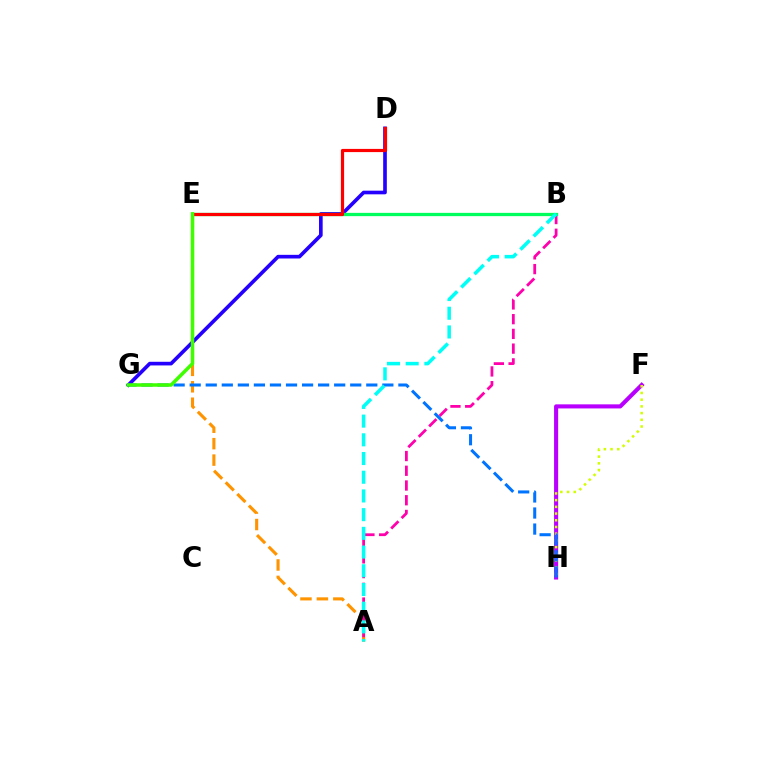{('F', 'H'): [{'color': '#b900ff', 'line_style': 'solid', 'thickness': 2.95}, {'color': '#d1ff00', 'line_style': 'dotted', 'thickness': 1.82}], ('A', 'E'): [{'color': '#ff9400', 'line_style': 'dashed', 'thickness': 2.23}], ('D', 'G'): [{'color': '#2500ff', 'line_style': 'solid', 'thickness': 2.63}], ('A', 'B'): [{'color': '#ff00ac', 'line_style': 'dashed', 'thickness': 2.0}, {'color': '#00fff6', 'line_style': 'dashed', 'thickness': 2.54}], ('G', 'H'): [{'color': '#0074ff', 'line_style': 'dashed', 'thickness': 2.18}], ('B', 'E'): [{'color': '#00ff5c', 'line_style': 'solid', 'thickness': 2.36}], ('D', 'E'): [{'color': '#ff0000', 'line_style': 'solid', 'thickness': 2.3}], ('E', 'G'): [{'color': '#3dff00', 'line_style': 'solid', 'thickness': 2.54}]}